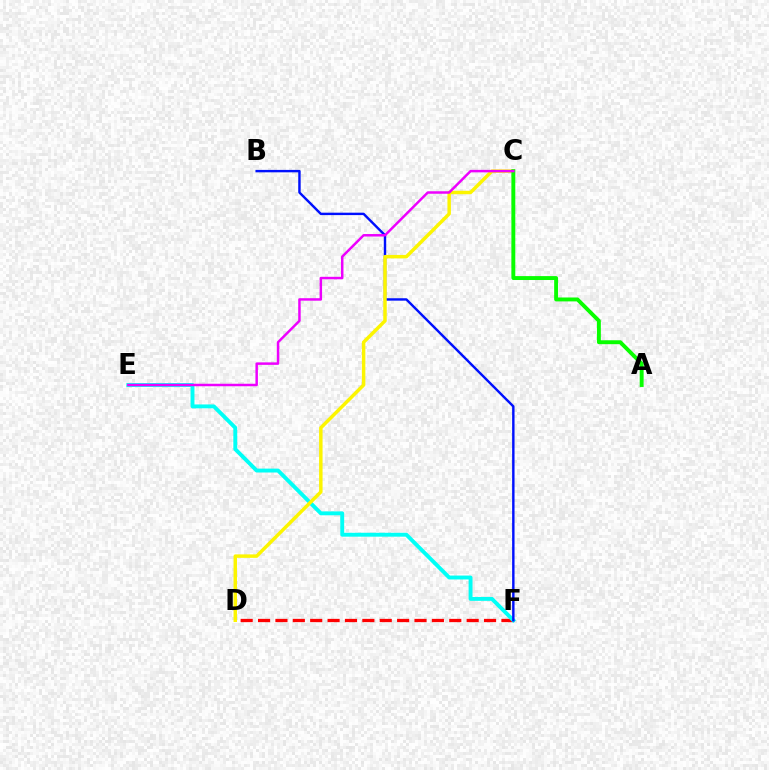{('D', 'F'): [{'color': '#ff0000', 'line_style': 'dashed', 'thickness': 2.36}], ('E', 'F'): [{'color': '#00fff6', 'line_style': 'solid', 'thickness': 2.8}], ('B', 'F'): [{'color': '#0010ff', 'line_style': 'solid', 'thickness': 1.74}], ('C', 'D'): [{'color': '#fcf500', 'line_style': 'solid', 'thickness': 2.5}], ('A', 'C'): [{'color': '#08ff00', 'line_style': 'solid', 'thickness': 2.81}], ('C', 'E'): [{'color': '#ee00ff', 'line_style': 'solid', 'thickness': 1.79}]}